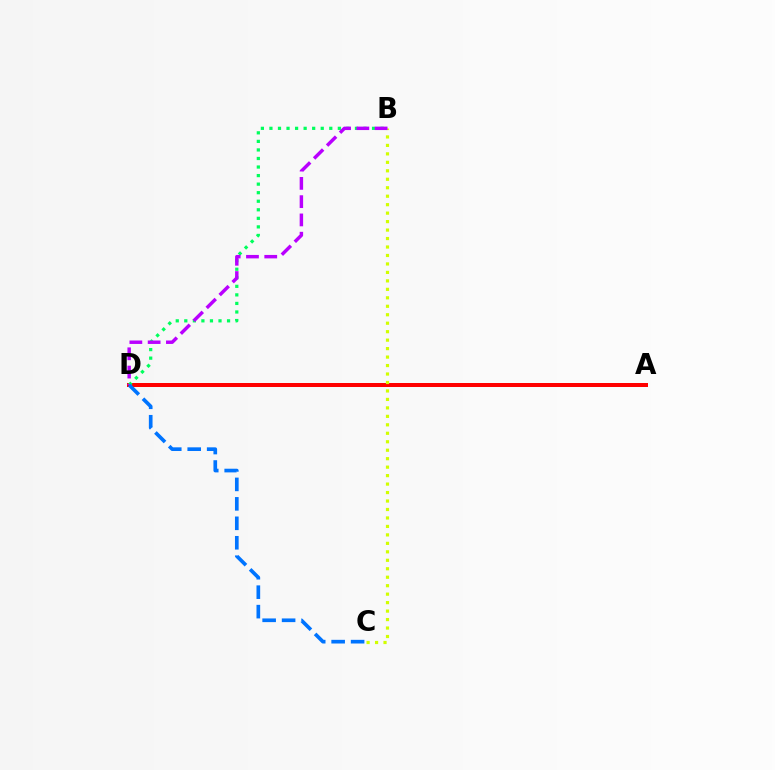{('A', 'D'): [{'color': '#ff0000', 'line_style': 'solid', 'thickness': 2.87}], ('B', 'C'): [{'color': '#d1ff00', 'line_style': 'dotted', 'thickness': 2.3}], ('B', 'D'): [{'color': '#00ff5c', 'line_style': 'dotted', 'thickness': 2.32}, {'color': '#b900ff', 'line_style': 'dashed', 'thickness': 2.48}], ('C', 'D'): [{'color': '#0074ff', 'line_style': 'dashed', 'thickness': 2.64}]}